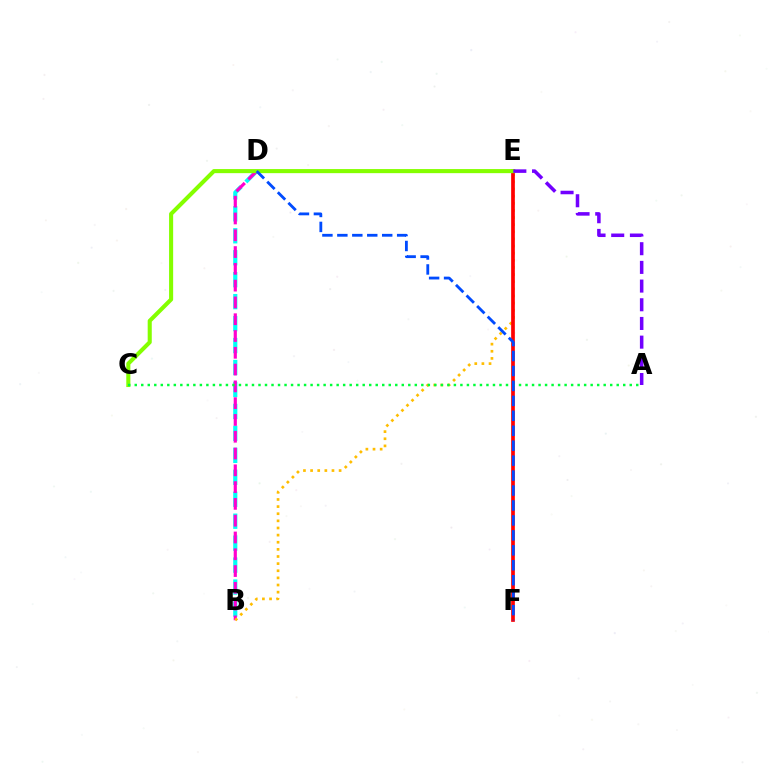{('B', 'D'): [{'color': '#00fff6', 'line_style': 'dashed', 'thickness': 2.98}, {'color': '#ff00cf', 'line_style': 'dashed', 'thickness': 2.28}], ('B', 'E'): [{'color': '#ffbd00', 'line_style': 'dotted', 'thickness': 1.94}], ('E', 'F'): [{'color': '#ff0000', 'line_style': 'solid', 'thickness': 2.67}], ('C', 'E'): [{'color': '#84ff00', 'line_style': 'solid', 'thickness': 2.94}], ('A', 'C'): [{'color': '#00ff39', 'line_style': 'dotted', 'thickness': 1.77}], ('D', 'F'): [{'color': '#004bff', 'line_style': 'dashed', 'thickness': 2.03}], ('A', 'E'): [{'color': '#7200ff', 'line_style': 'dashed', 'thickness': 2.54}]}